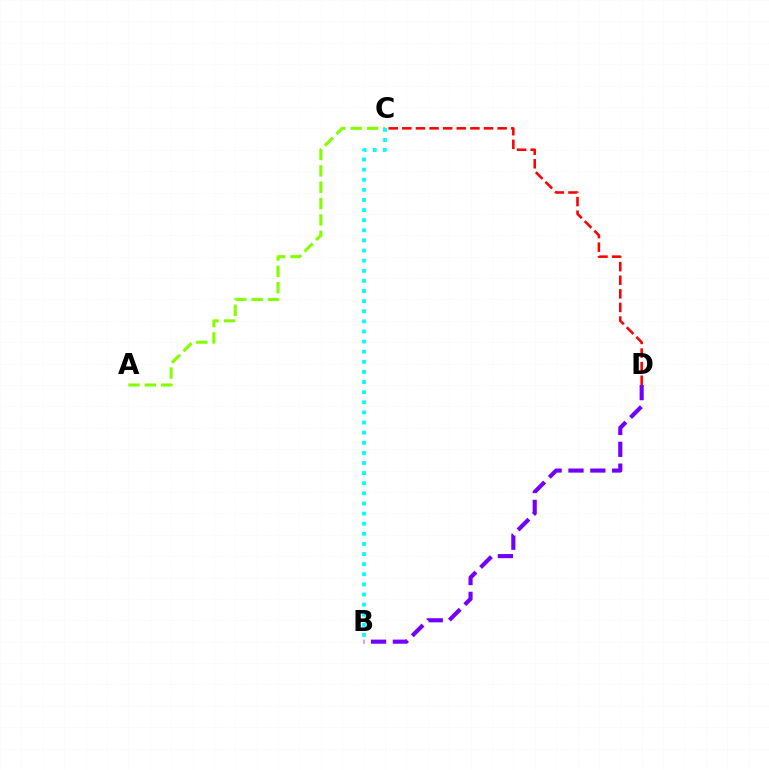{('A', 'C'): [{'color': '#84ff00', 'line_style': 'dashed', 'thickness': 2.22}], ('B', 'C'): [{'color': '#00fff6', 'line_style': 'dotted', 'thickness': 2.75}], ('B', 'D'): [{'color': '#7200ff', 'line_style': 'dashed', 'thickness': 2.97}], ('C', 'D'): [{'color': '#ff0000', 'line_style': 'dashed', 'thickness': 1.85}]}